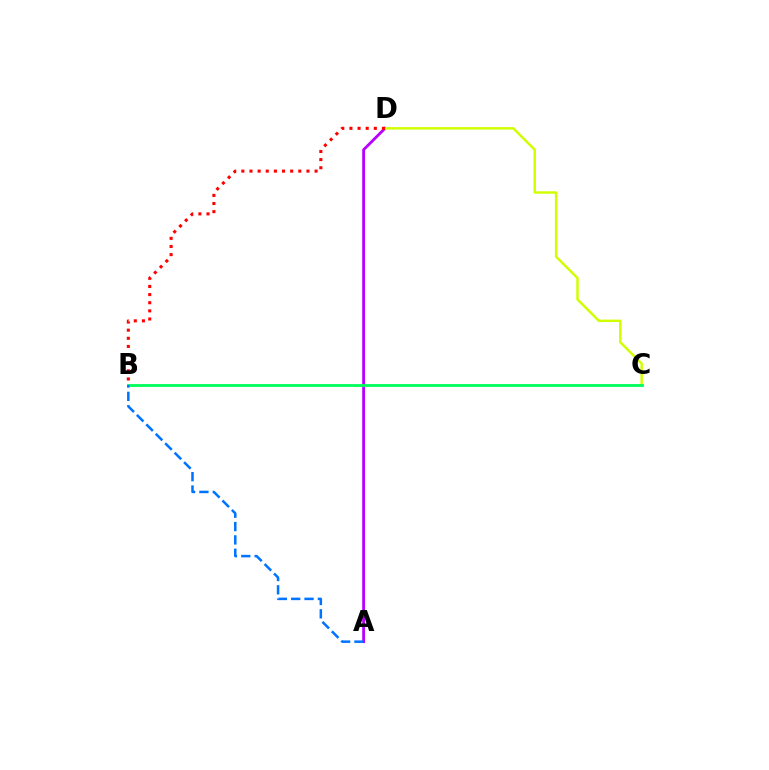{('A', 'D'): [{'color': '#b900ff', 'line_style': 'solid', 'thickness': 2.03}], ('C', 'D'): [{'color': '#d1ff00', 'line_style': 'solid', 'thickness': 1.78}], ('B', 'C'): [{'color': '#00ff5c', 'line_style': 'solid', 'thickness': 2.03}], ('A', 'B'): [{'color': '#0074ff', 'line_style': 'dashed', 'thickness': 1.81}], ('B', 'D'): [{'color': '#ff0000', 'line_style': 'dotted', 'thickness': 2.21}]}